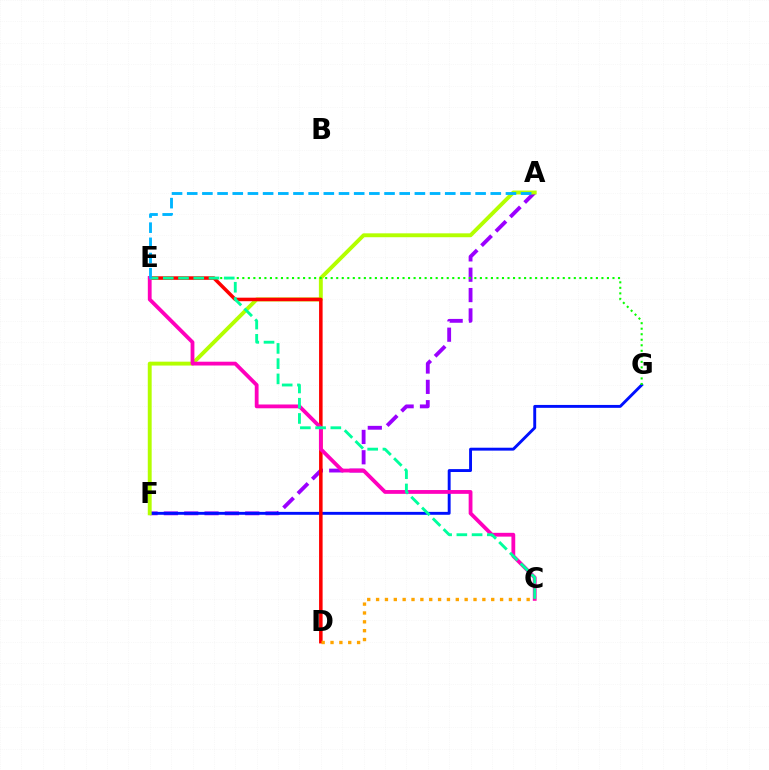{('A', 'F'): [{'color': '#9b00ff', 'line_style': 'dashed', 'thickness': 2.76}, {'color': '#b3ff00', 'line_style': 'solid', 'thickness': 2.8}], ('F', 'G'): [{'color': '#0010ff', 'line_style': 'solid', 'thickness': 2.09}], ('E', 'G'): [{'color': '#08ff00', 'line_style': 'dotted', 'thickness': 1.5}], ('D', 'E'): [{'color': '#ff0000', 'line_style': 'solid', 'thickness': 2.55}], ('C', 'E'): [{'color': '#ff00bd', 'line_style': 'solid', 'thickness': 2.74}, {'color': '#00ff9d', 'line_style': 'dashed', 'thickness': 2.07}], ('C', 'D'): [{'color': '#ffa500', 'line_style': 'dotted', 'thickness': 2.41}], ('A', 'E'): [{'color': '#00b5ff', 'line_style': 'dashed', 'thickness': 2.06}]}